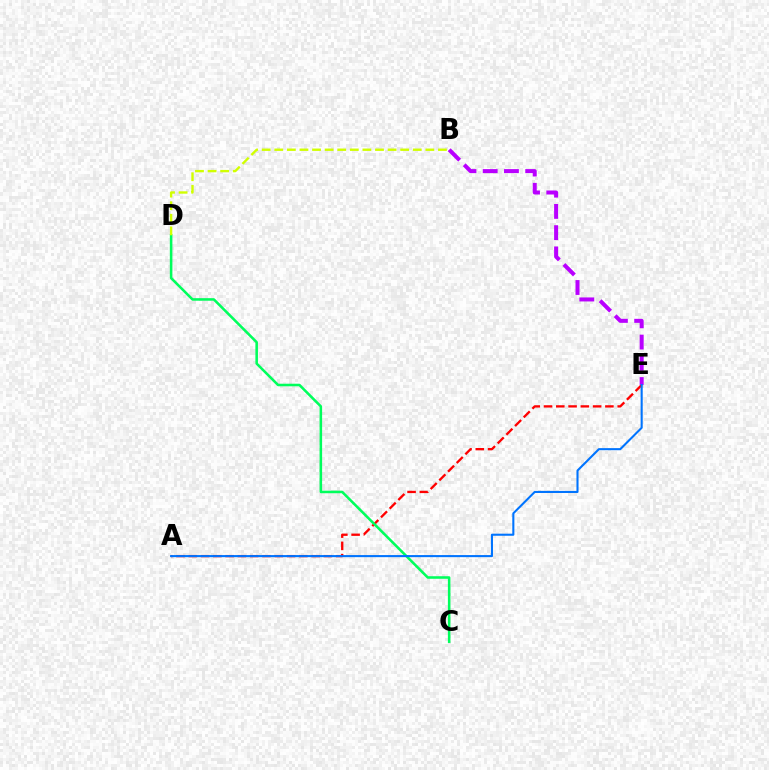{('A', 'E'): [{'color': '#ff0000', 'line_style': 'dashed', 'thickness': 1.67}, {'color': '#0074ff', 'line_style': 'solid', 'thickness': 1.5}], ('C', 'D'): [{'color': '#00ff5c', 'line_style': 'solid', 'thickness': 1.84}], ('B', 'D'): [{'color': '#d1ff00', 'line_style': 'dashed', 'thickness': 1.71}], ('B', 'E'): [{'color': '#b900ff', 'line_style': 'dashed', 'thickness': 2.89}]}